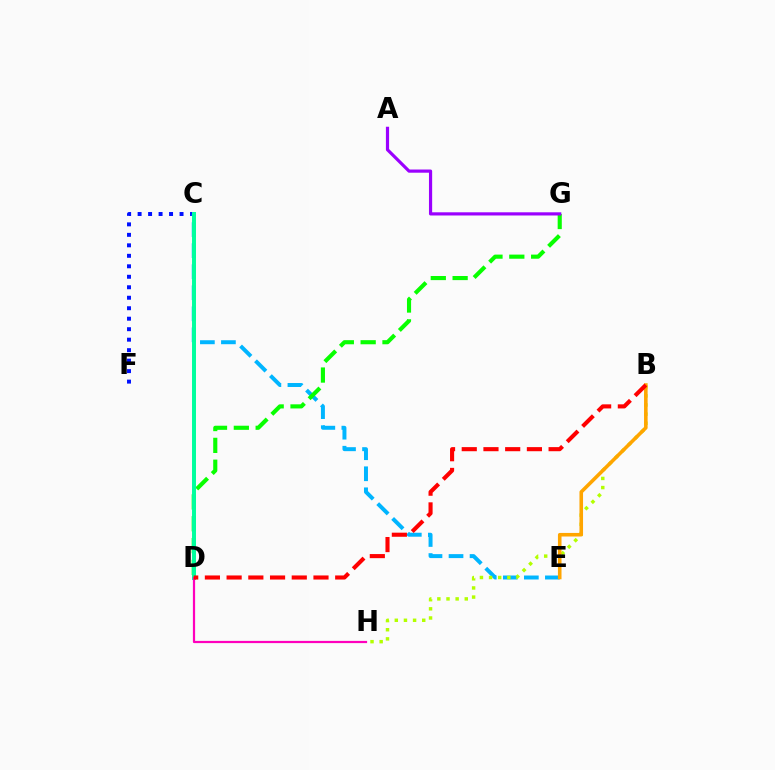{('C', 'F'): [{'color': '#0010ff', 'line_style': 'dotted', 'thickness': 2.85}], ('C', 'E'): [{'color': '#00b5ff', 'line_style': 'dashed', 'thickness': 2.86}], ('D', 'G'): [{'color': '#08ff00', 'line_style': 'dashed', 'thickness': 2.97}], ('C', 'D'): [{'color': '#00ff9d', 'line_style': 'solid', 'thickness': 2.85}], ('A', 'G'): [{'color': '#9b00ff', 'line_style': 'solid', 'thickness': 2.29}], ('B', 'H'): [{'color': '#b3ff00', 'line_style': 'dotted', 'thickness': 2.48}], ('B', 'E'): [{'color': '#ffa500', 'line_style': 'solid', 'thickness': 2.58}], ('D', 'H'): [{'color': '#ff00bd', 'line_style': 'solid', 'thickness': 1.59}], ('B', 'D'): [{'color': '#ff0000', 'line_style': 'dashed', 'thickness': 2.95}]}